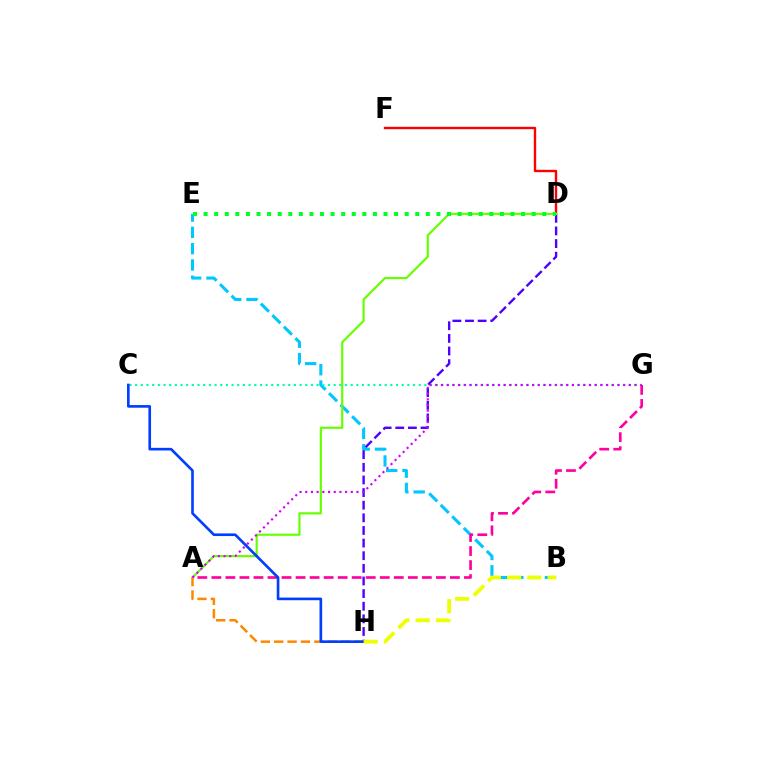{('B', 'E'): [{'color': '#00c7ff', 'line_style': 'dashed', 'thickness': 2.21}], ('D', 'F'): [{'color': '#ff0000', 'line_style': 'solid', 'thickness': 1.71}], ('D', 'H'): [{'color': '#4f00ff', 'line_style': 'dashed', 'thickness': 1.72}], ('A', 'D'): [{'color': '#66ff00', 'line_style': 'solid', 'thickness': 1.56}], ('C', 'G'): [{'color': '#00ffaf', 'line_style': 'dotted', 'thickness': 1.54}], ('D', 'E'): [{'color': '#00ff27', 'line_style': 'dotted', 'thickness': 2.88}], ('A', 'G'): [{'color': '#ff00a0', 'line_style': 'dashed', 'thickness': 1.91}, {'color': '#d600ff', 'line_style': 'dotted', 'thickness': 1.55}], ('A', 'H'): [{'color': '#ff8800', 'line_style': 'dashed', 'thickness': 1.82}], ('C', 'H'): [{'color': '#003fff', 'line_style': 'solid', 'thickness': 1.91}], ('B', 'H'): [{'color': '#eeff00', 'line_style': 'dashed', 'thickness': 2.76}]}